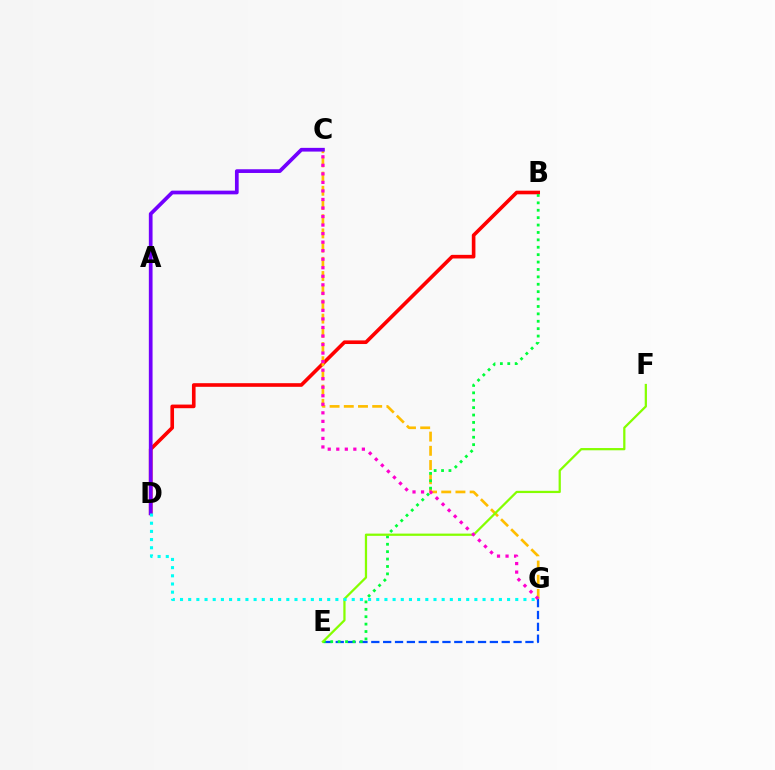{('B', 'D'): [{'color': '#ff0000', 'line_style': 'solid', 'thickness': 2.61}], ('E', 'G'): [{'color': '#004bff', 'line_style': 'dashed', 'thickness': 1.61}], ('C', 'G'): [{'color': '#ffbd00', 'line_style': 'dashed', 'thickness': 1.93}, {'color': '#ff00cf', 'line_style': 'dotted', 'thickness': 2.32}], ('B', 'E'): [{'color': '#00ff39', 'line_style': 'dotted', 'thickness': 2.01}], ('E', 'F'): [{'color': '#84ff00', 'line_style': 'solid', 'thickness': 1.62}], ('C', 'D'): [{'color': '#7200ff', 'line_style': 'solid', 'thickness': 2.68}], ('D', 'G'): [{'color': '#00fff6', 'line_style': 'dotted', 'thickness': 2.22}]}